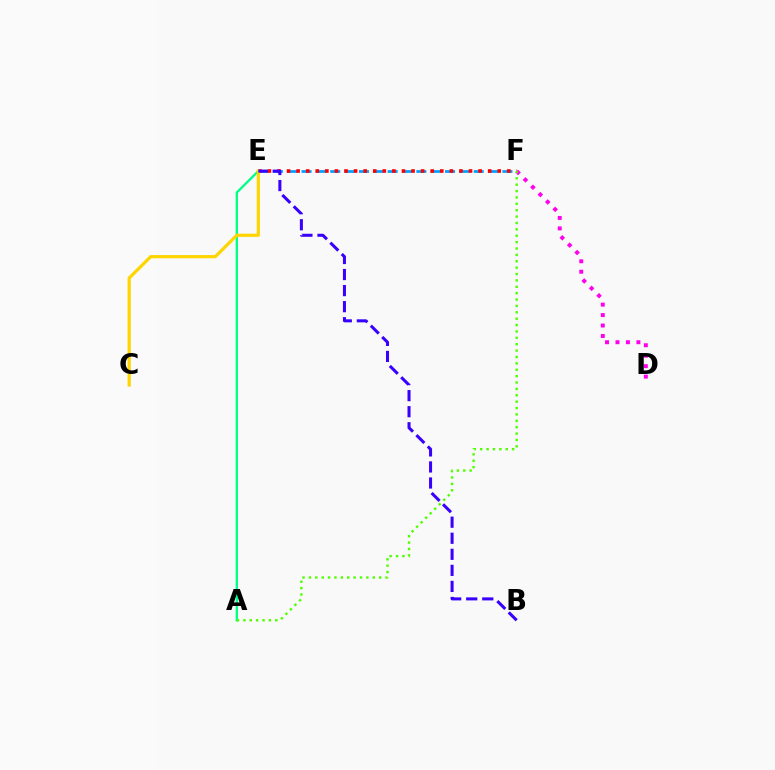{('E', 'F'): [{'color': '#009eff', 'line_style': 'dashed', 'thickness': 1.95}, {'color': '#ff0000', 'line_style': 'dotted', 'thickness': 2.6}], ('D', 'F'): [{'color': '#ff00ed', 'line_style': 'dotted', 'thickness': 2.84}], ('A', 'E'): [{'color': '#00ff86', 'line_style': 'solid', 'thickness': 1.67}], ('A', 'F'): [{'color': '#4fff00', 'line_style': 'dotted', 'thickness': 1.73}], ('C', 'E'): [{'color': '#ffd500', 'line_style': 'solid', 'thickness': 2.29}], ('B', 'E'): [{'color': '#3700ff', 'line_style': 'dashed', 'thickness': 2.18}]}